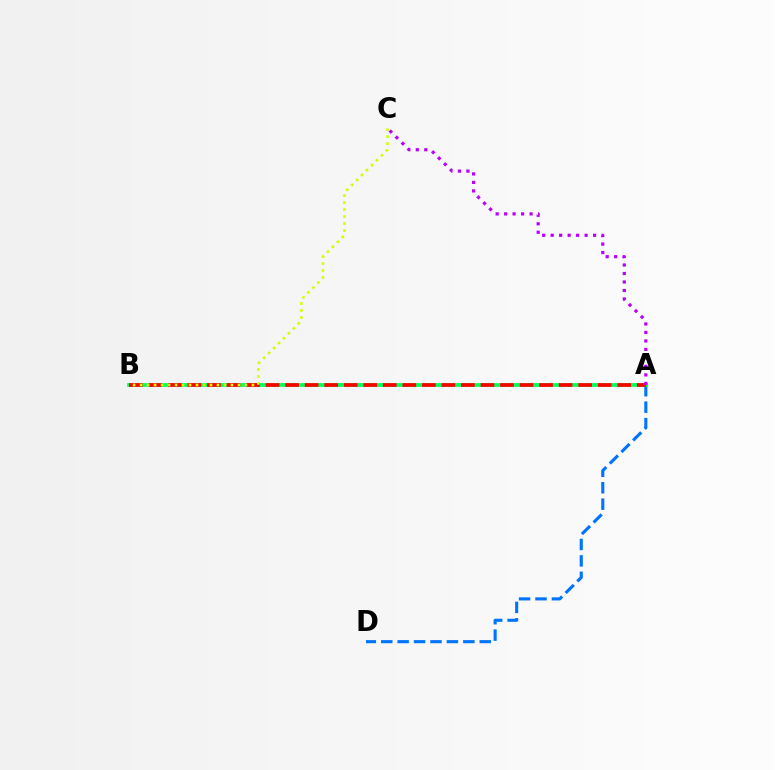{('A', 'D'): [{'color': '#0074ff', 'line_style': 'dashed', 'thickness': 2.23}], ('A', 'B'): [{'color': '#00ff5c', 'line_style': 'solid', 'thickness': 2.69}, {'color': '#ff0000', 'line_style': 'dashed', 'thickness': 2.65}], ('B', 'C'): [{'color': '#d1ff00', 'line_style': 'dotted', 'thickness': 1.9}], ('A', 'C'): [{'color': '#b900ff', 'line_style': 'dotted', 'thickness': 2.31}]}